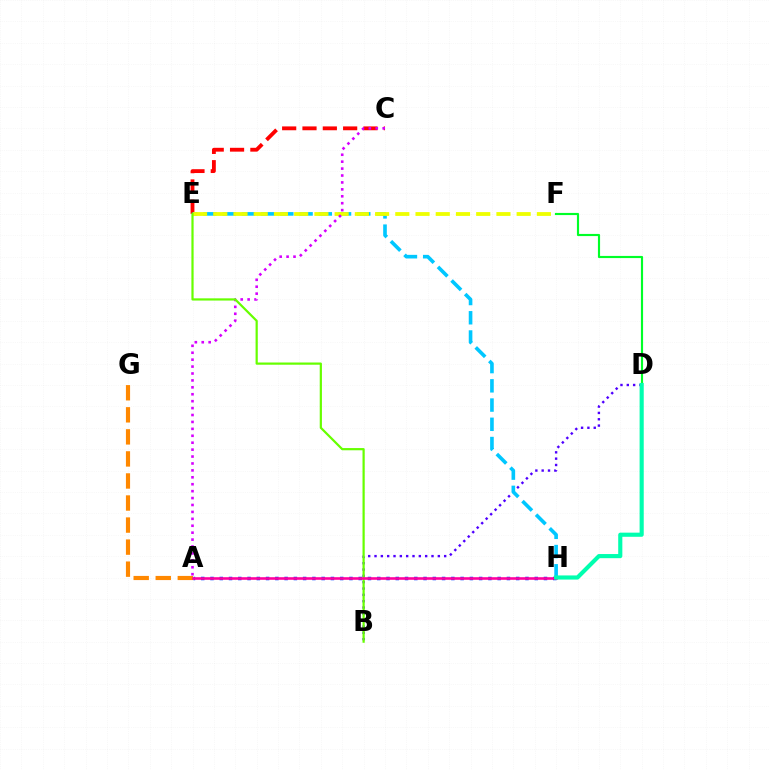{('C', 'E'): [{'color': '#ff0000', 'line_style': 'dashed', 'thickness': 2.76}], ('B', 'D'): [{'color': '#4f00ff', 'line_style': 'dotted', 'thickness': 1.72}], ('A', 'G'): [{'color': '#ff8800', 'line_style': 'dashed', 'thickness': 3.0}], ('E', 'H'): [{'color': '#00c7ff', 'line_style': 'dashed', 'thickness': 2.61}], ('E', 'F'): [{'color': '#eeff00', 'line_style': 'dashed', 'thickness': 2.75}], ('A', 'H'): [{'color': '#003fff', 'line_style': 'dotted', 'thickness': 2.52}, {'color': '#ff00a0', 'line_style': 'solid', 'thickness': 1.87}], ('D', 'F'): [{'color': '#00ff27', 'line_style': 'solid', 'thickness': 1.56}], ('A', 'C'): [{'color': '#d600ff', 'line_style': 'dotted', 'thickness': 1.88}], ('B', 'E'): [{'color': '#66ff00', 'line_style': 'solid', 'thickness': 1.59}], ('D', 'H'): [{'color': '#00ffaf', 'line_style': 'solid', 'thickness': 2.98}]}